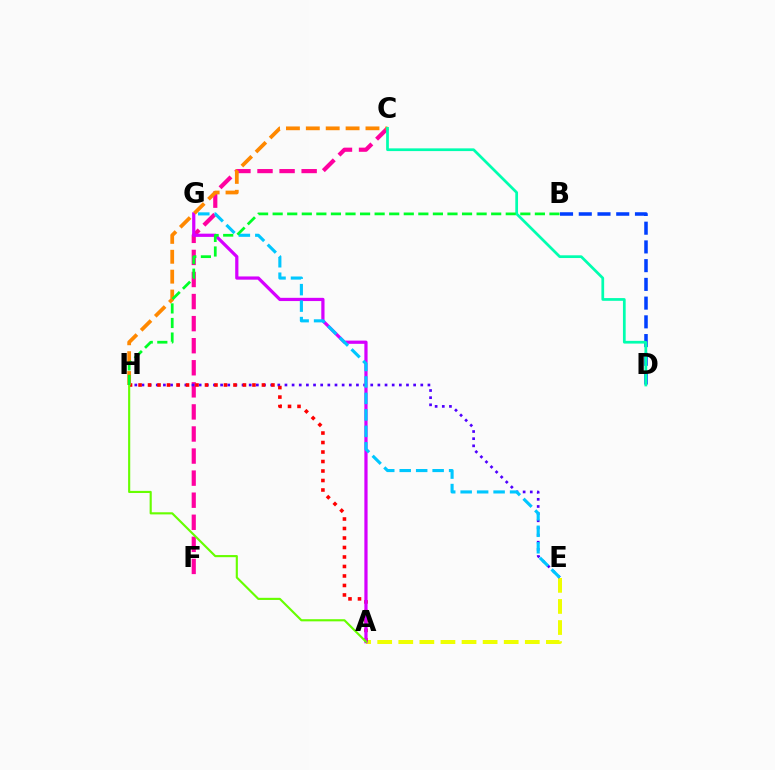{('C', 'F'): [{'color': '#ff00a0', 'line_style': 'dashed', 'thickness': 3.0}], ('B', 'D'): [{'color': '#003fff', 'line_style': 'dashed', 'thickness': 2.54}], ('A', 'E'): [{'color': '#eeff00', 'line_style': 'dashed', 'thickness': 2.86}], ('E', 'H'): [{'color': '#4f00ff', 'line_style': 'dotted', 'thickness': 1.94}], ('A', 'H'): [{'color': '#ff0000', 'line_style': 'dotted', 'thickness': 2.58}, {'color': '#66ff00', 'line_style': 'solid', 'thickness': 1.54}], ('A', 'G'): [{'color': '#d600ff', 'line_style': 'solid', 'thickness': 2.32}], ('E', 'G'): [{'color': '#00c7ff', 'line_style': 'dashed', 'thickness': 2.24}], ('C', 'H'): [{'color': '#ff8800', 'line_style': 'dashed', 'thickness': 2.7}], ('C', 'D'): [{'color': '#00ffaf', 'line_style': 'solid', 'thickness': 1.96}], ('B', 'H'): [{'color': '#00ff27', 'line_style': 'dashed', 'thickness': 1.98}]}